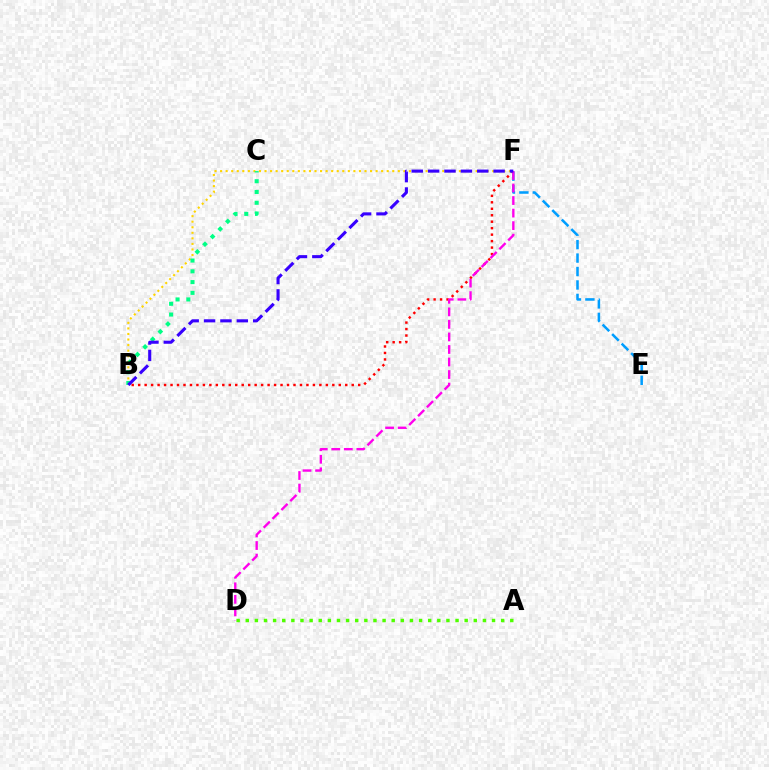{('B', 'F'): [{'color': '#ffd500', 'line_style': 'dotted', 'thickness': 1.51}, {'color': '#ff0000', 'line_style': 'dotted', 'thickness': 1.76}, {'color': '#3700ff', 'line_style': 'dashed', 'thickness': 2.22}], ('B', 'C'): [{'color': '#00ff86', 'line_style': 'dotted', 'thickness': 2.93}], ('E', 'F'): [{'color': '#009eff', 'line_style': 'dashed', 'thickness': 1.83}], ('A', 'D'): [{'color': '#4fff00', 'line_style': 'dotted', 'thickness': 2.48}], ('D', 'F'): [{'color': '#ff00ed', 'line_style': 'dashed', 'thickness': 1.7}]}